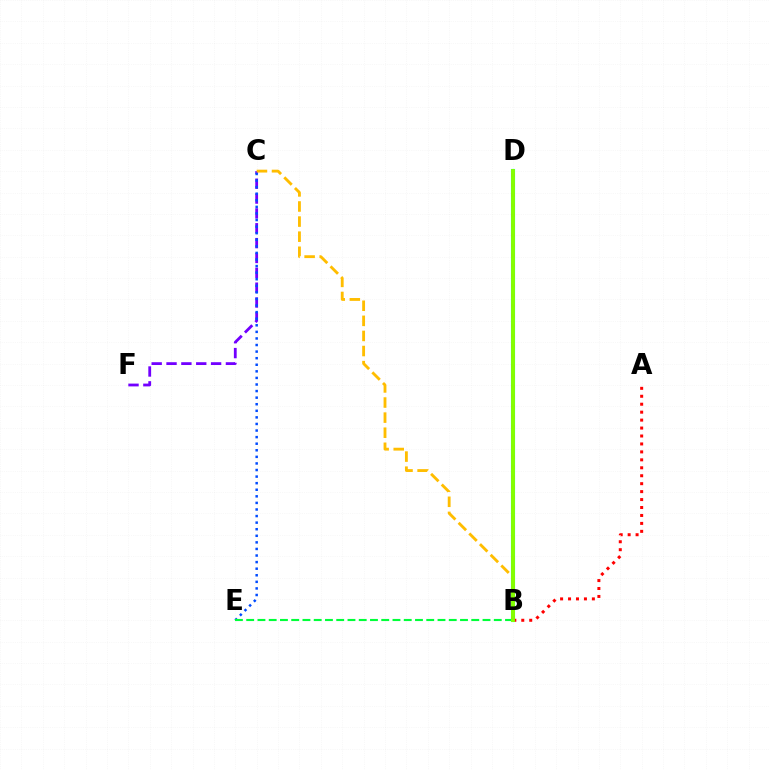{('C', 'F'): [{'color': '#7200ff', 'line_style': 'dashed', 'thickness': 2.02}], ('B', 'D'): [{'color': '#00fff6', 'line_style': 'solid', 'thickness': 2.99}, {'color': '#ff00cf', 'line_style': 'dotted', 'thickness': 2.74}, {'color': '#84ff00', 'line_style': 'solid', 'thickness': 2.81}], ('C', 'E'): [{'color': '#004bff', 'line_style': 'dotted', 'thickness': 1.79}], ('B', 'E'): [{'color': '#00ff39', 'line_style': 'dashed', 'thickness': 1.53}], ('B', 'C'): [{'color': '#ffbd00', 'line_style': 'dashed', 'thickness': 2.05}], ('A', 'B'): [{'color': '#ff0000', 'line_style': 'dotted', 'thickness': 2.16}]}